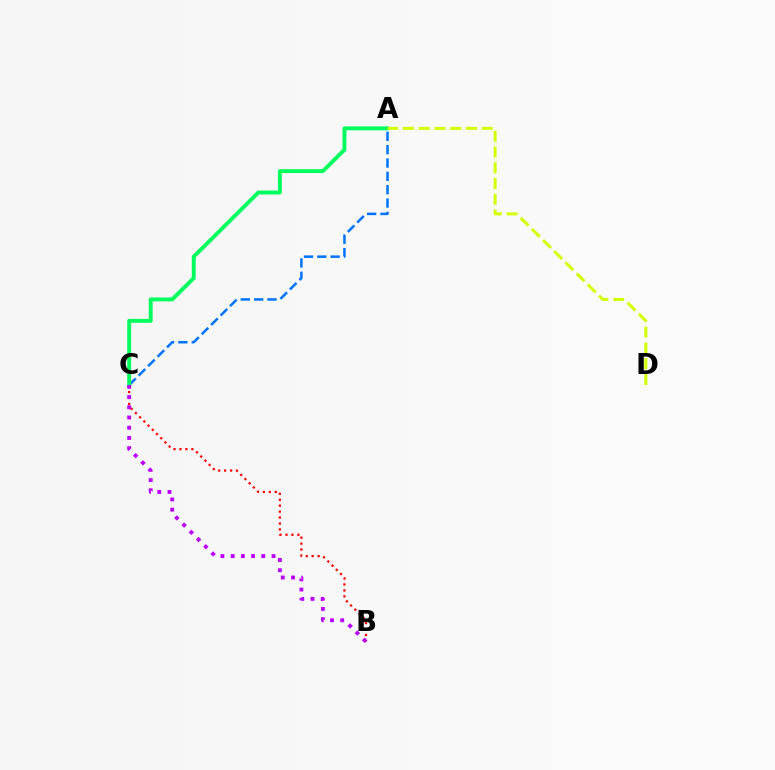{('A', 'C'): [{'color': '#0074ff', 'line_style': 'dashed', 'thickness': 1.81}, {'color': '#00ff5c', 'line_style': 'solid', 'thickness': 2.8}], ('B', 'C'): [{'color': '#ff0000', 'line_style': 'dotted', 'thickness': 1.62}, {'color': '#b900ff', 'line_style': 'dotted', 'thickness': 2.78}], ('A', 'D'): [{'color': '#d1ff00', 'line_style': 'dashed', 'thickness': 2.14}]}